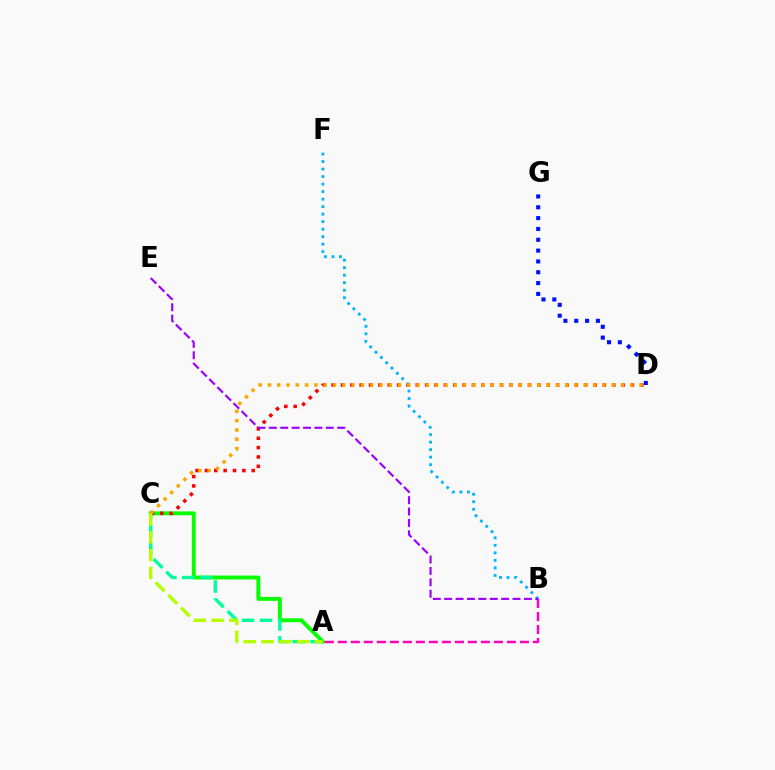{('A', 'C'): [{'color': '#08ff00', 'line_style': 'solid', 'thickness': 2.81}, {'color': '#00ff9d', 'line_style': 'dashed', 'thickness': 2.44}, {'color': '#b3ff00', 'line_style': 'dashed', 'thickness': 2.42}], ('C', 'D'): [{'color': '#ff0000', 'line_style': 'dotted', 'thickness': 2.54}, {'color': '#ffa500', 'line_style': 'dotted', 'thickness': 2.52}], ('B', 'F'): [{'color': '#00b5ff', 'line_style': 'dotted', 'thickness': 2.04}], ('A', 'B'): [{'color': '#ff00bd', 'line_style': 'dashed', 'thickness': 1.77}], ('B', 'E'): [{'color': '#9b00ff', 'line_style': 'dashed', 'thickness': 1.55}], ('D', 'G'): [{'color': '#0010ff', 'line_style': 'dotted', 'thickness': 2.94}]}